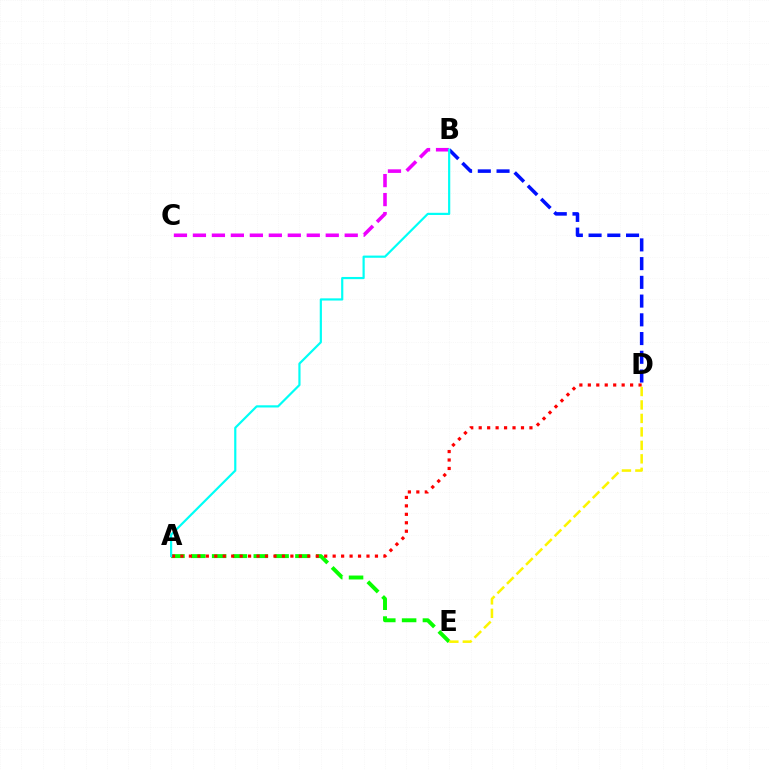{('B', 'D'): [{'color': '#0010ff', 'line_style': 'dashed', 'thickness': 2.54}], ('A', 'E'): [{'color': '#08ff00', 'line_style': 'dashed', 'thickness': 2.83}], ('B', 'C'): [{'color': '#ee00ff', 'line_style': 'dashed', 'thickness': 2.58}], ('A', 'D'): [{'color': '#ff0000', 'line_style': 'dotted', 'thickness': 2.3}], ('D', 'E'): [{'color': '#fcf500', 'line_style': 'dashed', 'thickness': 1.83}], ('A', 'B'): [{'color': '#00fff6', 'line_style': 'solid', 'thickness': 1.58}]}